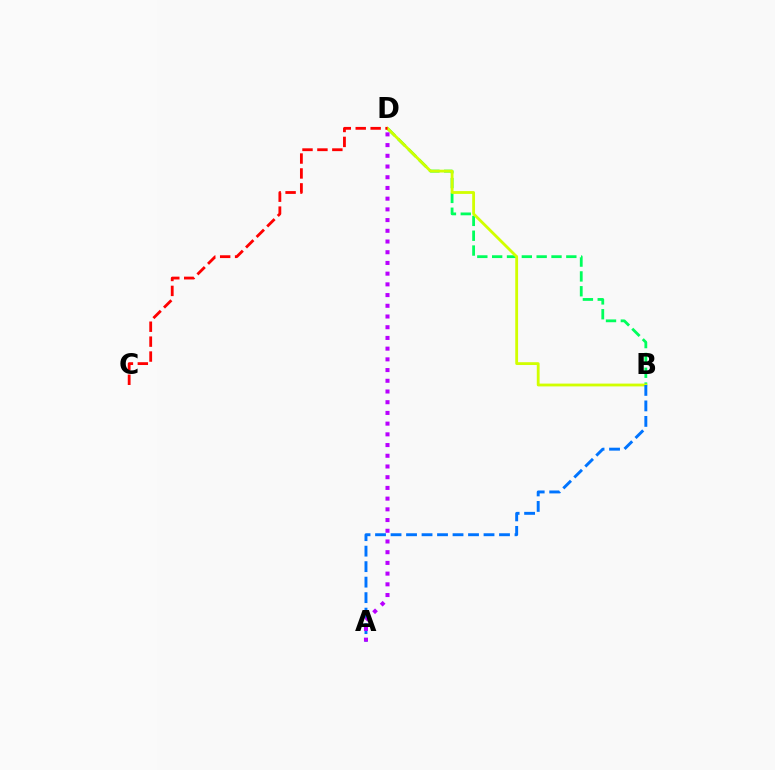{('B', 'D'): [{'color': '#00ff5c', 'line_style': 'dashed', 'thickness': 2.02}, {'color': '#d1ff00', 'line_style': 'solid', 'thickness': 2.03}], ('A', 'B'): [{'color': '#0074ff', 'line_style': 'dashed', 'thickness': 2.11}], ('A', 'D'): [{'color': '#b900ff', 'line_style': 'dotted', 'thickness': 2.91}], ('C', 'D'): [{'color': '#ff0000', 'line_style': 'dashed', 'thickness': 2.03}]}